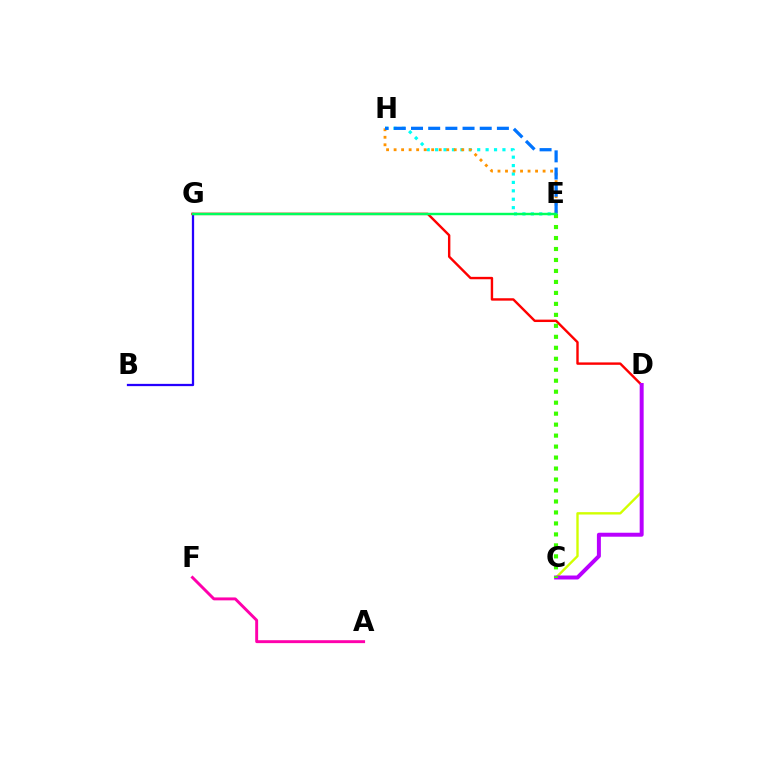{('C', 'D'): [{'color': '#d1ff00', 'line_style': 'solid', 'thickness': 1.71}, {'color': '#b900ff', 'line_style': 'solid', 'thickness': 2.86}], ('B', 'G'): [{'color': '#2500ff', 'line_style': 'solid', 'thickness': 1.63}], ('E', 'H'): [{'color': '#00fff6', 'line_style': 'dotted', 'thickness': 2.29}, {'color': '#ff9400', 'line_style': 'dotted', 'thickness': 2.04}, {'color': '#0074ff', 'line_style': 'dashed', 'thickness': 2.33}], ('A', 'F'): [{'color': '#ff00ac', 'line_style': 'solid', 'thickness': 2.1}], ('D', 'G'): [{'color': '#ff0000', 'line_style': 'solid', 'thickness': 1.73}], ('C', 'E'): [{'color': '#3dff00', 'line_style': 'dotted', 'thickness': 2.98}], ('E', 'G'): [{'color': '#00ff5c', 'line_style': 'solid', 'thickness': 1.75}]}